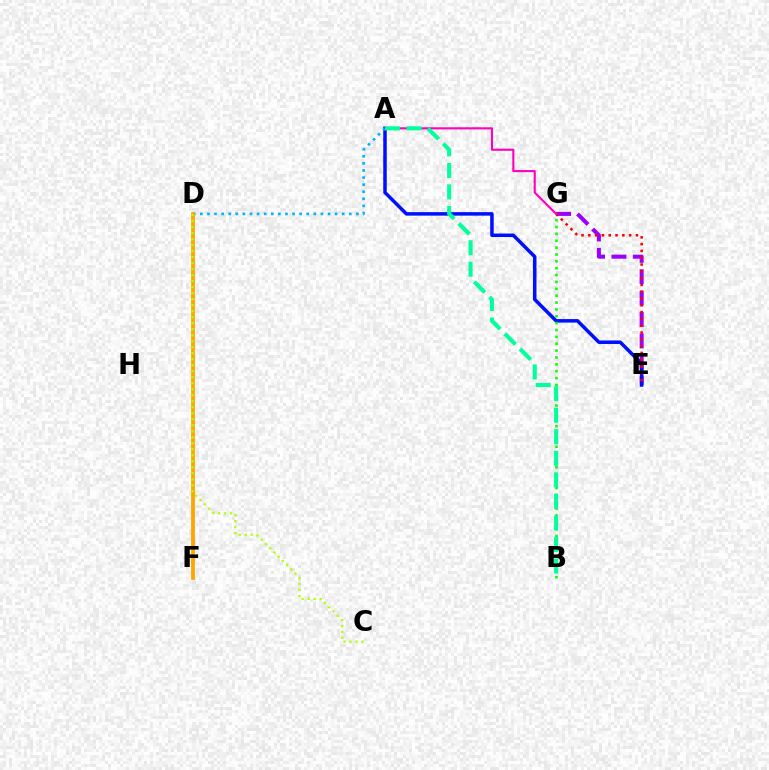{('E', 'G'): [{'color': '#9b00ff', 'line_style': 'dashed', 'thickness': 2.91}, {'color': '#ff0000', 'line_style': 'dotted', 'thickness': 1.85}], ('A', 'E'): [{'color': '#0010ff', 'line_style': 'solid', 'thickness': 2.53}], ('B', 'G'): [{'color': '#08ff00', 'line_style': 'dotted', 'thickness': 1.87}], ('A', 'D'): [{'color': '#00b5ff', 'line_style': 'dotted', 'thickness': 1.93}], ('D', 'F'): [{'color': '#ffa500', 'line_style': 'solid', 'thickness': 2.73}], ('C', 'D'): [{'color': '#b3ff00', 'line_style': 'dotted', 'thickness': 1.63}], ('A', 'G'): [{'color': '#ff00bd', 'line_style': 'solid', 'thickness': 1.53}], ('A', 'B'): [{'color': '#00ff9d', 'line_style': 'dashed', 'thickness': 2.93}]}